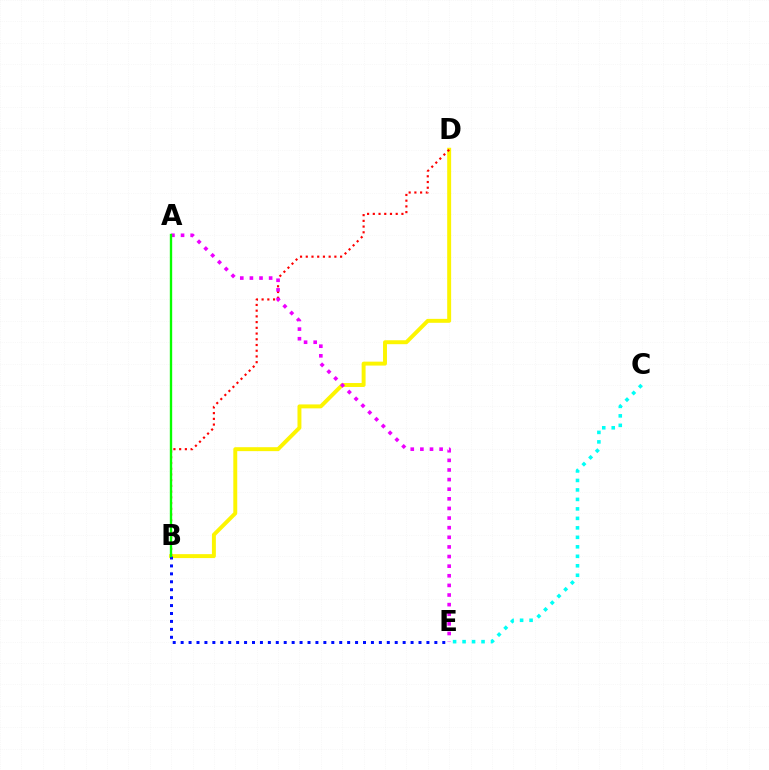{('B', 'D'): [{'color': '#fcf500', 'line_style': 'solid', 'thickness': 2.83}, {'color': '#ff0000', 'line_style': 'dotted', 'thickness': 1.55}], ('B', 'E'): [{'color': '#0010ff', 'line_style': 'dotted', 'thickness': 2.15}], ('C', 'E'): [{'color': '#00fff6', 'line_style': 'dotted', 'thickness': 2.58}], ('A', 'E'): [{'color': '#ee00ff', 'line_style': 'dotted', 'thickness': 2.61}], ('A', 'B'): [{'color': '#08ff00', 'line_style': 'solid', 'thickness': 1.7}]}